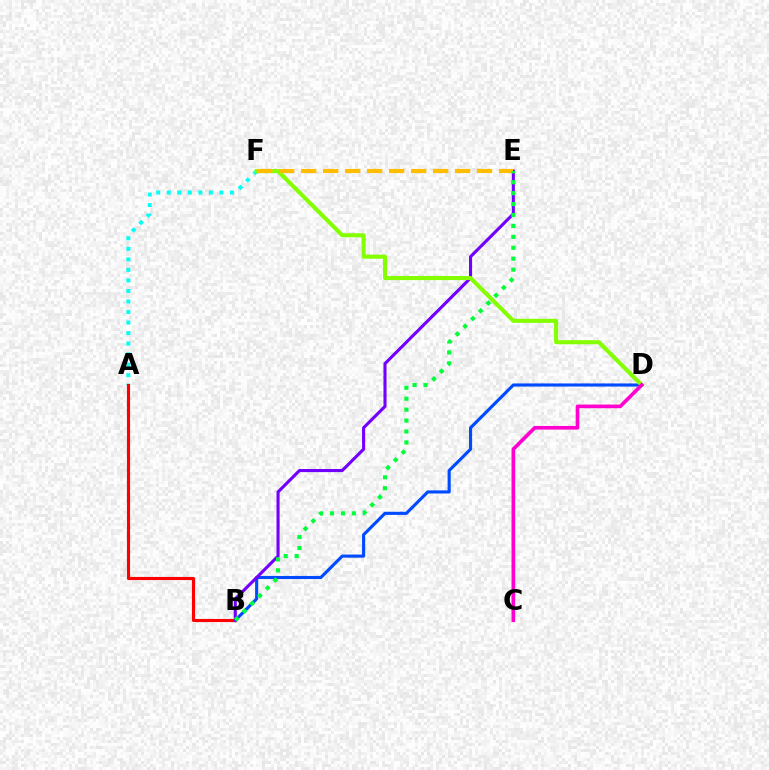{('B', 'D'): [{'color': '#004bff', 'line_style': 'solid', 'thickness': 2.25}], ('A', 'F'): [{'color': '#00fff6', 'line_style': 'dotted', 'thickness': 2.86}], ('A', 'B'): [{'color': '#ff0000', 'line_style': 'solid', 'thickness': 2.25}], ('B', 'E'): [{'color': '#7200ff', 'line_style': 'solid', 'thickness': 2.23}, {'color': '#00ff39', 'line_style': 'dotted', 'thickness': 2.97}], ('D', 'F'): [{'color': '#84ff00', 'line_style': 'solid', 'thickness': 2.93}], ('C', 'D'): [{'color': '#ff00cf', 'line_style': 'solid', 'thickness': 2.63}], ('E', 'F'): [{'color': '#ffbd00', 'line_style': 'dashed', 'thickness': 2.99}]}